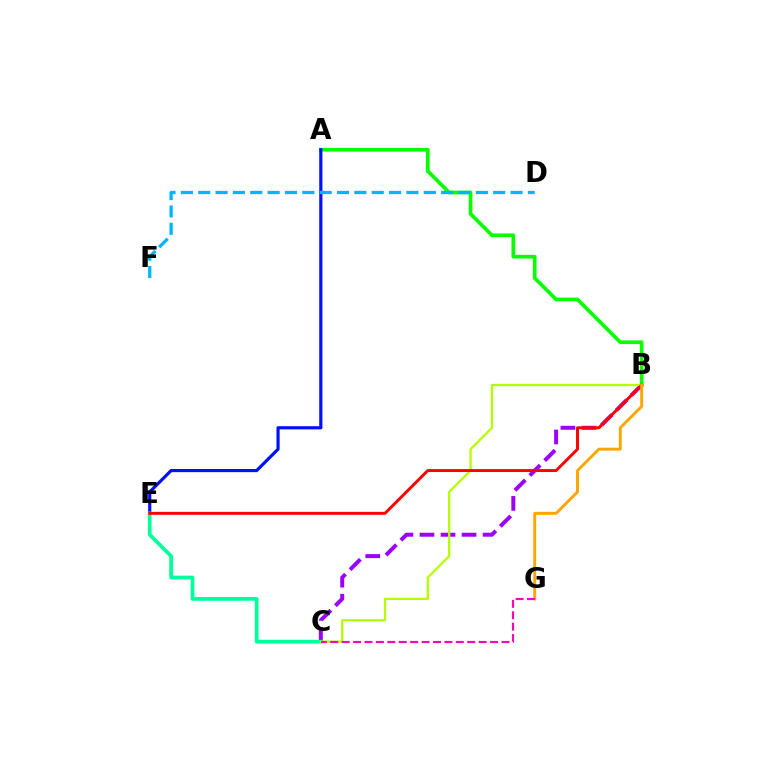{('A', 'B'): [{'color': '#08ff00', 'line_style': 'solid', 'thickness': 2.66}], ('B', 'C'): [{'color': '#9b00ff', 'line_style': 'dashed', 'thickness': 2.86}, {'color': '#b3ff00', 'line_style': 'solid', 'thickness': 1.63}], ('A', 'E'): [{'color': '#0010ff', 'line_style': 'solid', 'thickness': 2.28}], ('C', 'E'): [{'color': '#00ff9d', 'line_style': 'solid', 'thickness': 2.68}], ('B', 'E'): [{'color': '#ff0000', 'line_style': 'solid', 'thickness': 2.11}], ('B', 'G'): [{'color': '#ffa500', 'line_style': 'solid', 'thickness': 2.1}], ('D', 'F'): [{'color': '#00b5ff', 'line_style': 'dashed', 'thickness': 2.36}], ('C', 'G'): [{'color': '#ff00bd', 'line_style': 'dashed', 'thickness': 1.55}]}